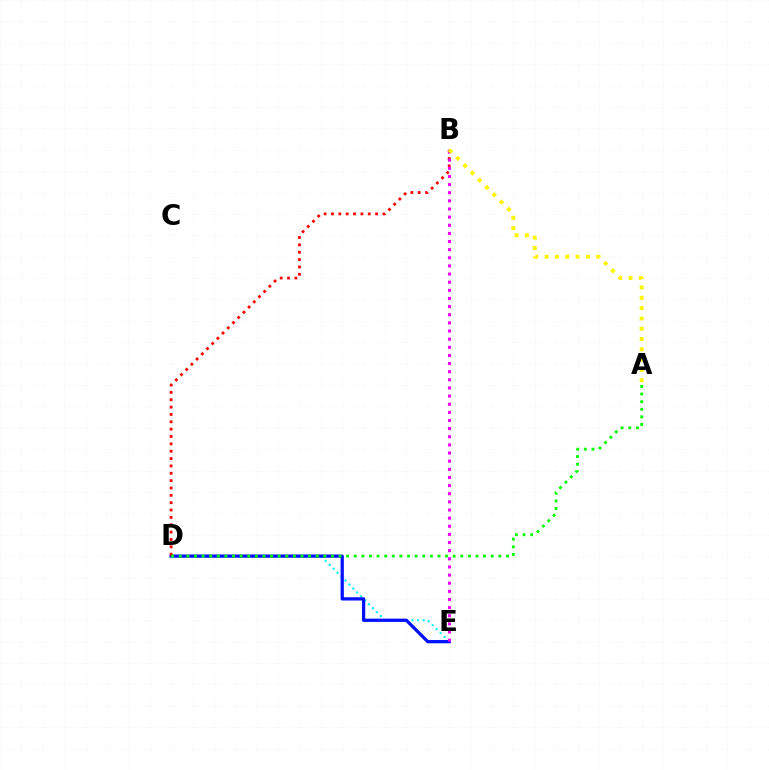{('D', 'E'): [{'color': '#00fff6', 'line_style': 'dotted', 'thickness': 1.51}, {'color': '#0010ff', 'line_style': 'solid', 'thickness': 2.34}], ('B', 'D'): [{'color': '#ff0000', 'line_style': 'dotted', 'thickness': 2.0}], ('B', 'E'): [{'color': '#ee00ff', 'line_style': 'dotted', 'thickness': 2.21}], ('A', 'D'): [{'color': '#08ff00', 'line_style': 'dotted', 'thickness': 2.07}], ('A', 'B'): [{'color': '#fcf500', 'line_style': 'dotted', 'thickness': 2.8}]}